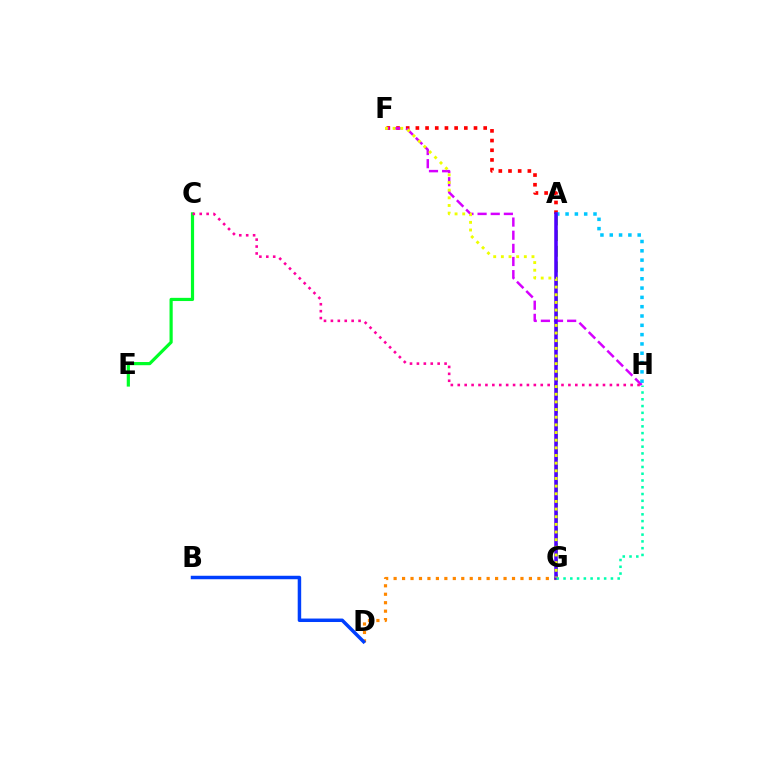{('A', 'G'): [{'color': '#66ff00', 'line_style': 'dashed', 'thickness': 2.13}, {'color': '#4f00ff', 'line_style': 'solid', 'thickness': 2.55}], ('A', 'F'): [{'color': '#ff0000', 'line_style': 'dotted', 'thickness': 2.63}], ('F', 'H'): [{'color': '#d600ff', 'line_style': 'dashed', 'thickness': 1.79}], ('D', 'G'): [{'color': '#ff8800', 'line_style': 'dotted', 'thickness': 2.3}], ('C', 'E'): [{'color': '#00ff27', 'line_style': 'solid', 'thickness': 2.29}], ('C', 'H'): [{'color': '#ff00a0', 'line_style': 'dotted', 'thickness': 1.88}], ('A', 'H'): [{'color': '#00c7ff', 'line_style': 'dotted', 'thickness': 2.53}], ('G', 'H'): [{'color': '#00ffaf', 'line_style': 'dotted', 'thickness': 1.84}], ('F', 'G'): [{'color': '#eeff00', 'line_style': 'dotted', 'thickness': 2.08}], ('B', 'D'): [{'color': '#003fff', 'line_style': 'solid', 'thickness': 2.5}]}